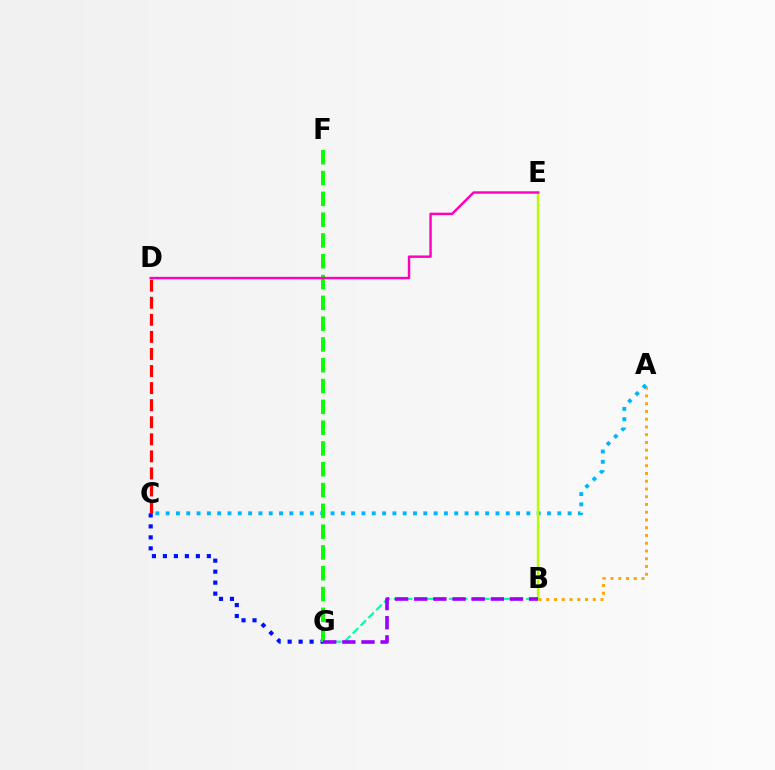{('C', 'D'): [{'color': '#ff0000', 'line_style': 'dashed', 'thickness': 2.32}], ('A', 'B'): [{'color': '#ffa500', 'line_style': 'dotted', 'thickness': 2.11}], ('A', 'C'): [{'color': '#00b5ff', 'line_style': 'dotted', 'thickness': 2.8}], ('B', 'E'): [{'color': '#b3ff00', 'line_style': 'solid', 'thickness': 1.72}], ('B', 'G'): [{'color': '#00ff9d', 'line_style': 'dashed', 'thickness': 1.5}, {'color': '#9b00ff', 'line_style': 'dashed', 'thickness': 2.6}], ('C', 'G'): [{'color': '#0010ff', 'line_style': 'dotted', 'thickness': 2.98}], ('F', 'G'): [{'color': '#08ff00', 'line_style': 'dashed', 'thickness': 2.83}], ('D', 'E'): [{'color': '#ff00bd', 'line_style': 'solid', 'thickness': 1.76}]}